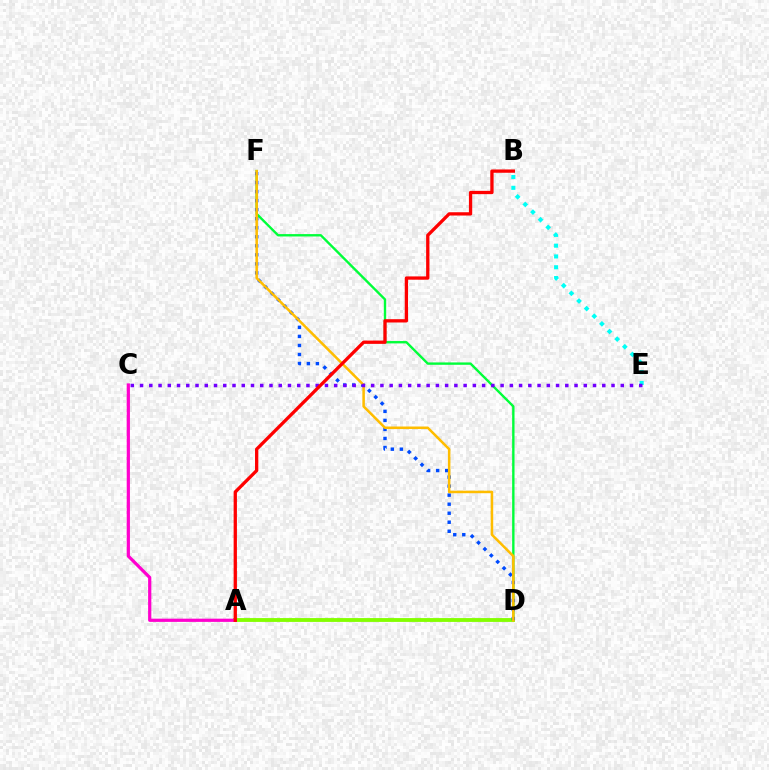{('D', 'F'): [{'color': '#00ff39', 'line_style': 'solid', 'thickness': 1.71}, {'color': '#004bff', 'line_style': 'dotted', 'thickness': 2.45}, {'color': '#ffbd00', 'line_style': 'solid', 'thickness': 1.82}], ('B', 'E'): [{'color': '#00fff6', 'line_style': 'dotted', 'thickness': 2.93}], ('A', 'D'): [{'color': '#84ff00', 'line_style': 'solid', 'thickness': 2.76}], ('A', 'C'): [{'color': '#ff00cf', 'line_style': 'solid', 'thickness': 2.32}], ('C', 'E'): [{'color': '#7200ff', 'line_style': 'dotted', 'thickness': 2.51}], ('A', 'B'): [{'color': '#ff0000', 'line_style': 'solid', 'thickness': 2.37}]}